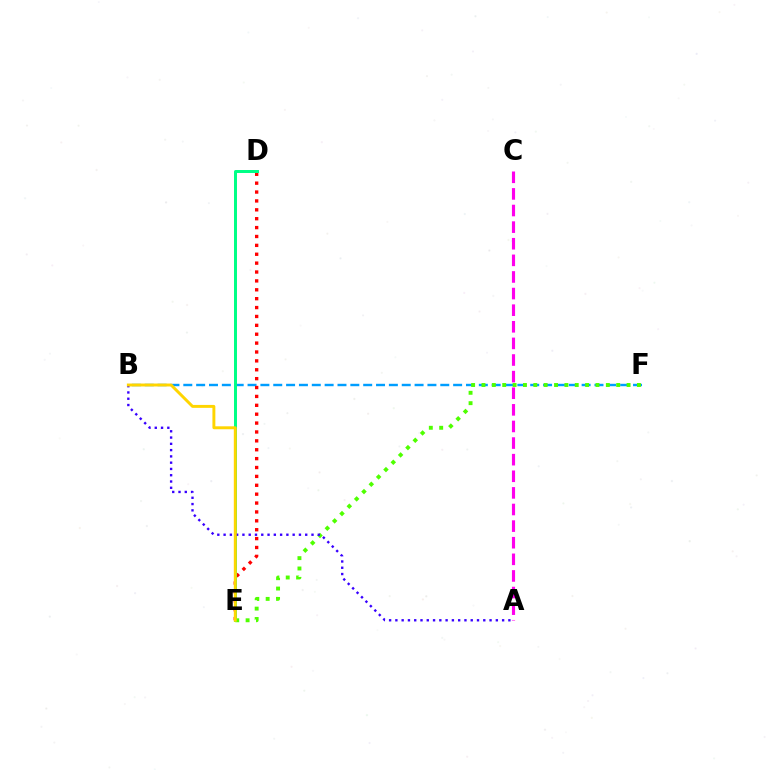{('B', 'F'): [{'color': '#009eff', 'line_style': 'dashed', 'thickness': 1.75}], ('D', 'E'): [{'color': '#ff0000', 'line_style': 'dotted', 'thickness': 2.41}, {'color': '#00ff86', 'line_style': 'solid', 'thickness': 2.15}], ('A', 'C'): [{'color': '#ff00ed', 'line_style': 'dashed', 'thickness': 2.26}], ('E', 'F'): [{'color': '#4fff00', 'line_style': 'dotted', 'thickness': 2.82}], ('A', 'B'): [{'color': '#3700ff', 'line_style': 'dotted', 'thickness': 1.71}], ('B', 'E'): [{'color': '#ffd500', 'line_style': 'solid', 'thickness': 2.11}]}